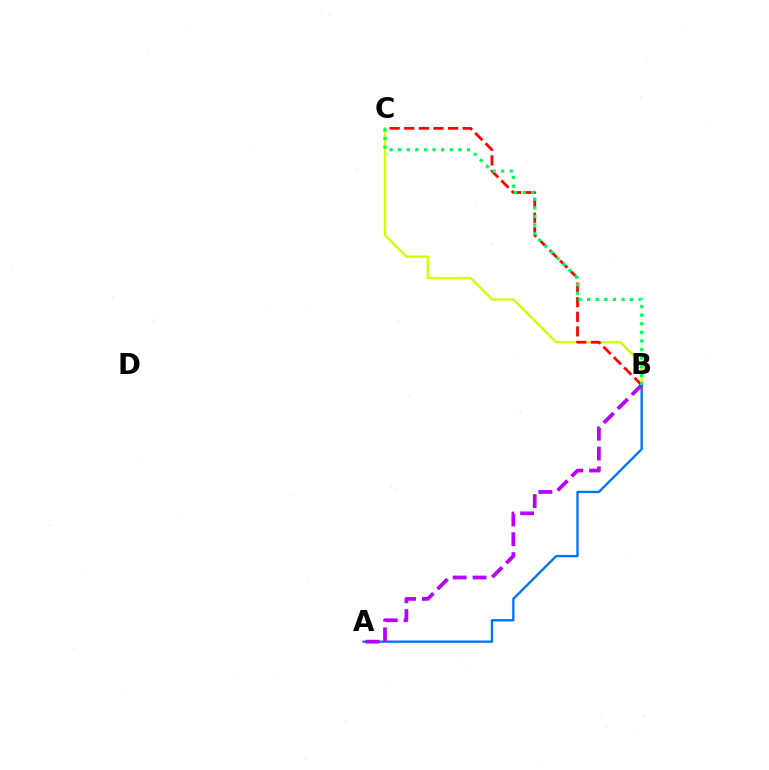{('B', 'C'): [{'color': '#d1ff00', 'line_style': 'solid', 'thickness': 1.67}, {'color': '#ff0000', 'line_style': 'dashed', 'thickness': 1.98}, {'color': '#00ff5c', 'line_style': 'dotted', 'thickness': 2.34}], ('A', 'B'): [{'color': '#0074ff', 'line_style': 'solid', 'thickness': 1.69}, {'color': '#b900ff', 'line_style': 'dashed', 'thickness': 2.7}]}